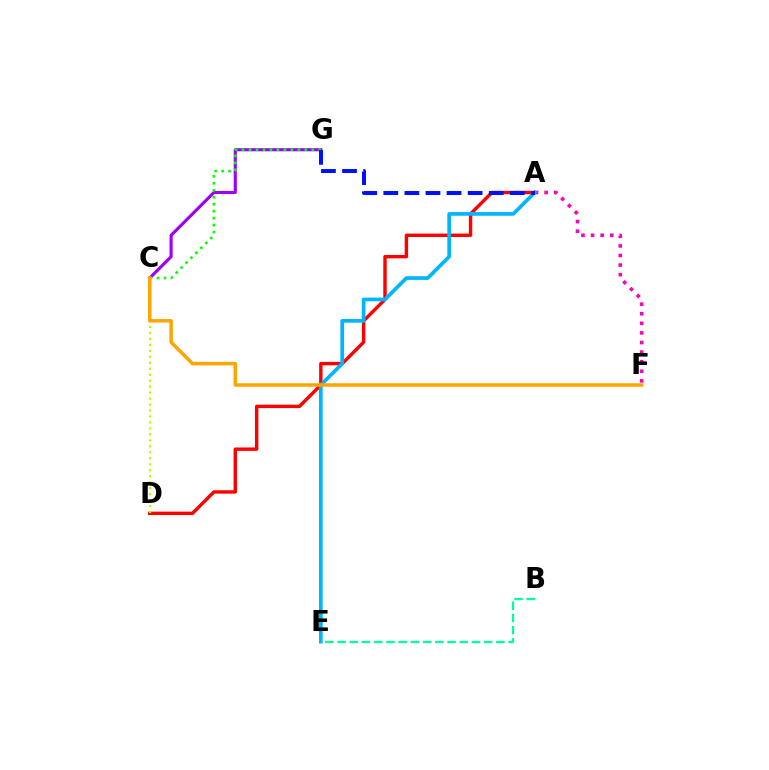{('A', 'D'): [{'color': '#ff0000', 'line_style': 'solid', 'thickness': 2.46}], ('A', 'F'): [{'color': '#ff00bd', 'line_style': 'dotted', 'thickness': 2.6}], ('C', 'D'): [{'color': '#b3ff00', 'line_style': 'dotted', 'thickness': 1.62}], ('C', 'G'): [{'color': '#9b00ff', 'line_style': 'solid', 'thickness': 2.25}, {'color': '#08ff00', 'line_style': 'dotted', 'thickness': 1.9}], ('A', 'E'): [{'color': '#00b5ff', 'line_style': 'solid', 'thickness': 2.65}], ('B', 'E'): [{'color': '#00ff9d', 'line_style': 'dashed', 'thickness': 1.66}], ('A', 'G'): [{'color': '#0010ff', 'line_style': 'dashed', 'thickness': 2.86}], ('C', 'F'): [{'color': '#ffa500', 'line_style': 'solid', 'thickness': 2.52}]}